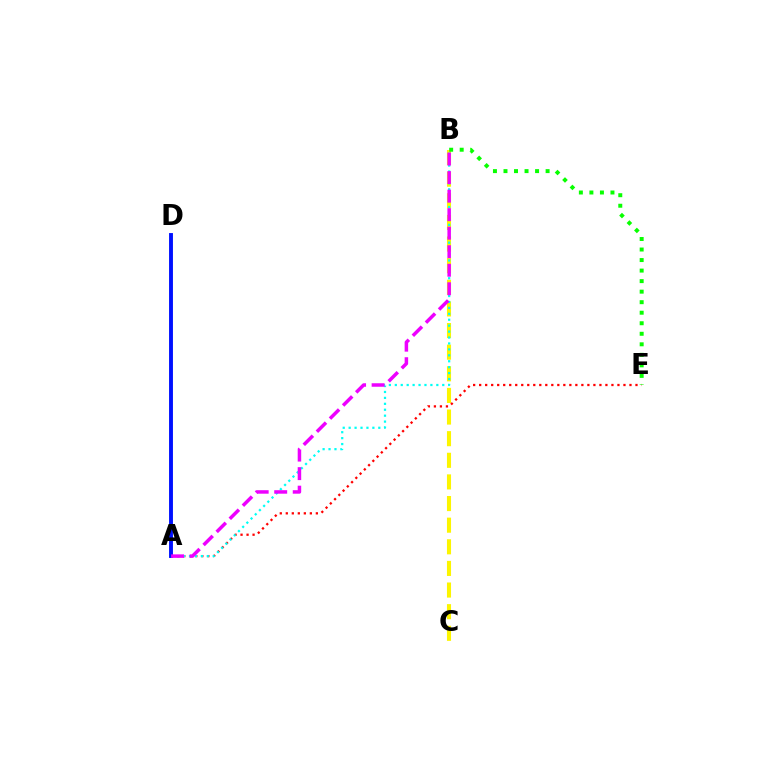{('B', 'C'): [{'color': '#fcf500', 'line_style': 'dashed', 'thickness': 2.94}], ('A', 'E'): [{'color': '#ff0000', 'line_style': 'dotted', 'thickness': 1.63}], ('A', 'B'): [{'color': '#00fff6', 'line_style': 'dotted', 'thickness': 1.61}, {'color': '#ee00ff', 'line_style': 'dashed', 'thickness': 2.52}], ('A', 'D'): [{'color': '#0010ff', 'line_style': 'solid', 'thickness': 2.8}], ('B', 'E'): [{'color': '#08ff00', 'line_style': 'dotted', 'thickness': 2.86}]}